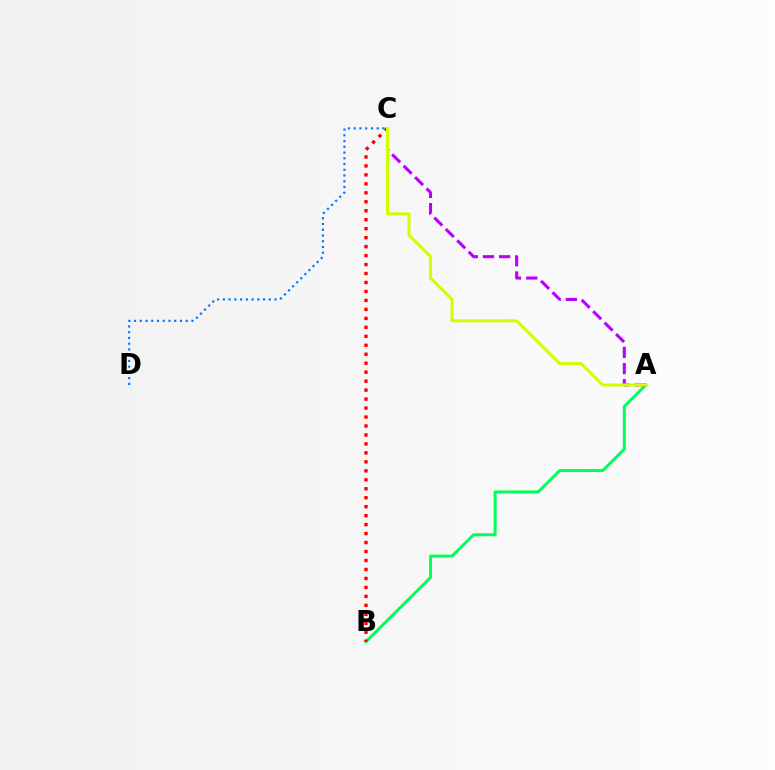{('C', 'D'): [{'color': '#0074ff', 'line_style': 'dotted', 'thickness': 1.56}], ('A', 'B'): [{'color': '#00ff5c', 'line_style': 'solid', 'thickness': 2.15}], ('A', 'C'): [{'color': '#b900ff', 'line_style': 'dashed', 'thickness': 2.19}, {'color': '#d1ff00', 'line_style': 'solid', 'thickness': 2.18}], ('B', 'C'): [{'color': '#ff0000', 'line_style': 'dotted', 'thickness': 2.44}]}